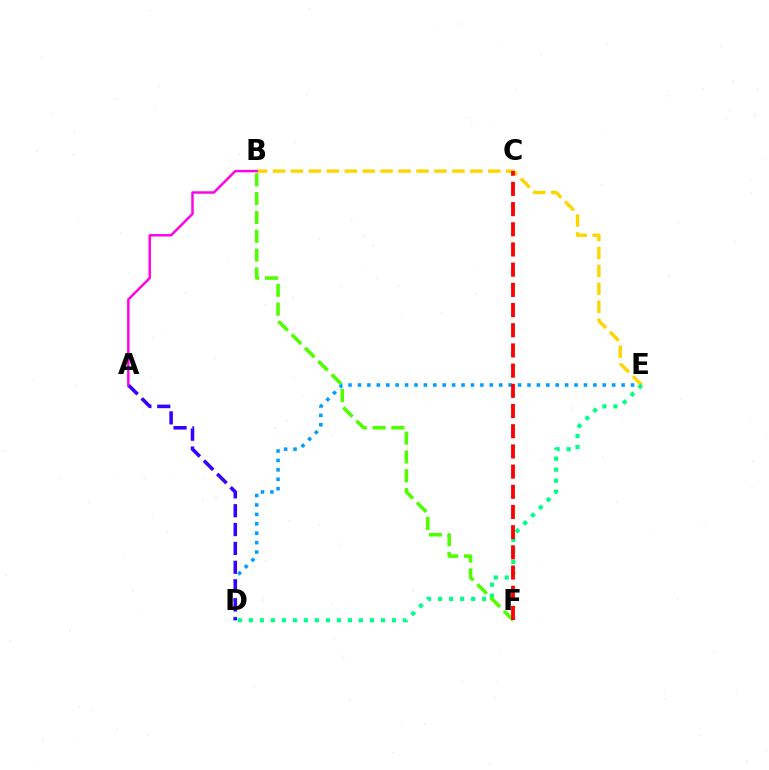{('D', 'E'): [{'color': '#009eff', 'line_style': 'dotted', 'thickness': 2.56}, {'color': '#00ff86', 'line_style': 'dotted', 'thickness': 2.99}], ('B', 'E'): [{'color': '#ffd500', 'line_style': 'dashed', 'thickness': 2.44}], ('A', 'D'): [{'color': '#3700ff', 'line_style': 'dashed', 'thickness': 2.56}], ('B', 'F'): [{'color': '#4fff00', 'line_style': 'dashed', 'thickness': 2.56}], ('C', 'F'): [{'color': '#ff0000', 'line_style': 'dashed', 'thickness': 2.74}], ('A', 'B'): [{'color': '#ff00ed', 'line_style': 'solid', 'thickness': 1.76}]}